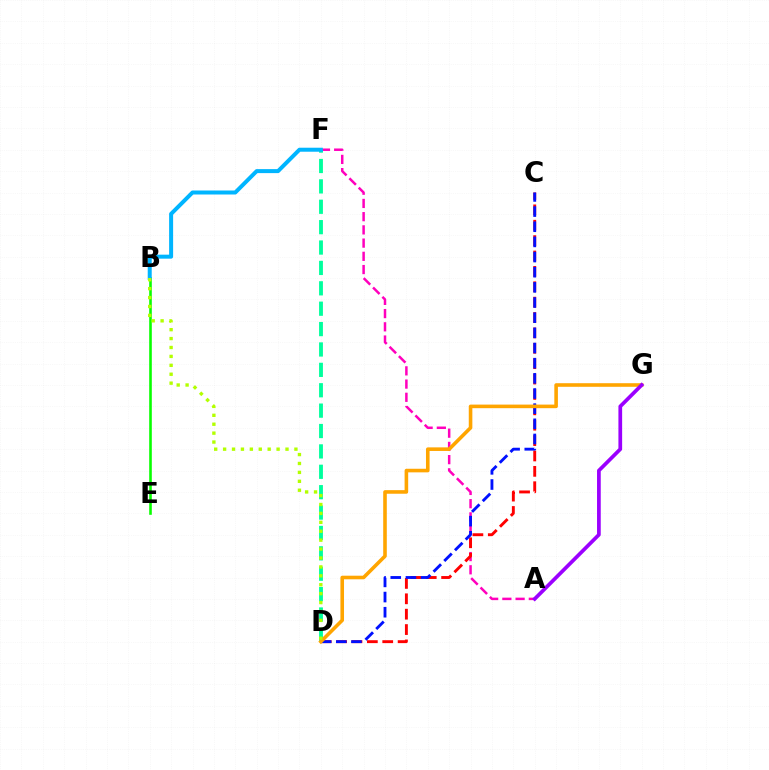{('A', 'F'): [{'color': '#ff00bd', 'line_style': 'dashed', 'thickness': 1.8}], ('C', 'D'): [{'color': '#ff0000', 'line_style': 'dashed', 'thickness': 2.09}, {'color': '#0010ff', 'line_style': 'dashed', 'thickness': 2.06}], ('B', 'E'): [{'color': '#08ff00', 'line_style': 'solid', 'thickness': 1.87}], ('D', 'F'): [{'color': '#00ff9d', 'line_style': 'dashed', 'thickness': 2.77}], ('D', 'G'): [{'color': '#ffa500', 'line_style': 'solid', 'thickness': 2.59}], ('A', 'G'): [{'color': '#9b00ff', 'line_style': 'solid', 'thickness': 2.68}], ('B', 'F'): [{'color': '#00b5ff', 'line_style': 'solid', 'thickness': 2.88}], ('B', 'D'): [{'color': '#b3ff00', 'line_style': 'dotted', 'thickness': 2.42}]}